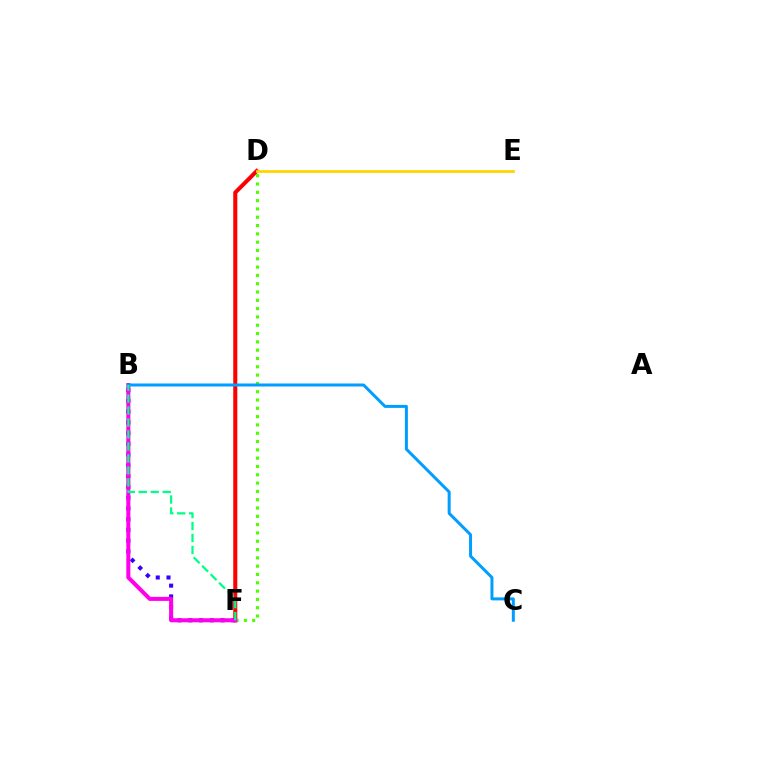{('B', 'F'): [{'color': '#3700ff', 'line_style': 'dotted', 'thickness': 2.92}, {'color': '#ff00ed', 'line_style': 'solid', 'thickness': 2.91}, {'color': '#00ff86', 'line_style': 'dashed', 'thickness': 1.63}], ('D', 'F'): [{'color': '#ff0000', 'line_style': 'solid', 'thickness': 2.92}, {'color': '#4fff00', 'line_style': 'dotted', 'thickness': 2.26}], ('B', 'C'): [{'color': '#009eff', 'line_style': 'solid', 'thickness': 2.16}], ('D', 'E'): [{'color': '#ffd500', 'line_style': 'solid', 'thickness': 2.0}]}